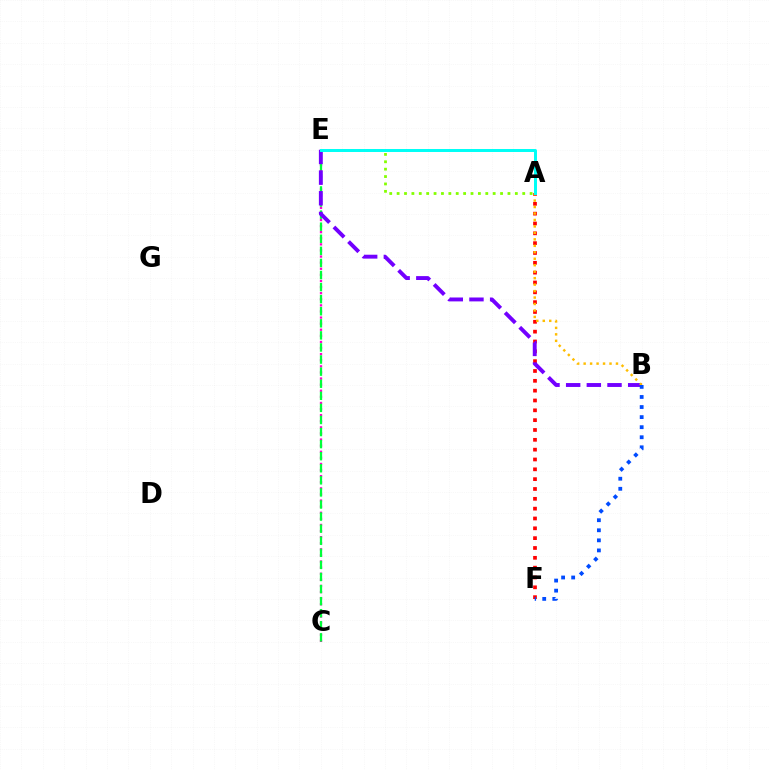{('C', 'E'): [{'color': '#ff00cf', 'line_style': 'dotted', 'thickness': 1.66}, {'color': '#00ff39', 'line_style': 'dashed', 'thickness': 1.64}], ('A', 'F'): [{'color': '#ff0000', 'line_style': 'dotted', 'thickness': 2.67}], ('A', 'E'): [{'color': '#84ff00', 'line_style': 'dotted', 'thickness': 2.01}, {'color': '#00fff6', 'line_style': 'solid', 'thickness': 2.14}], ('B', 'E'): [{'color': '#7200ff', 'line_style': 'dashed', 'thickness': 2.81}], ('A', 'B'): [{'color': '#ffbd00', 'line_style': 'dotted', 'thickness': 1.76}], ('B', 'F'): [{'color': '#004bff', 'line_style': 'dotted', 'thickness': 2.74}]}